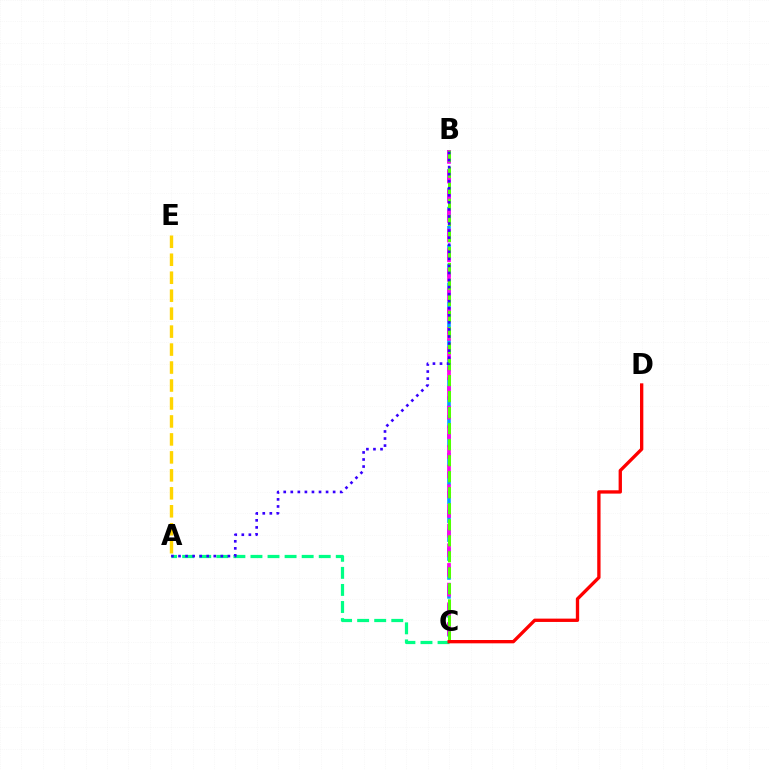{('B', 'C'): [{'color': '#009eff', 'line_style': 'dashed', 'thickness': 2.57}, {'color': '#ff00ed', 'line_style': 'dashed', 'thickness': 2.67}, {'color': '#4fff00', 'line_style': 'dashed', 'thickness': 2.18}], ('A', 'C'): [{'color': '#00ff86', 'line_style': 'dashed', 'thickness': 2.32}], ('A', 'B'): [{'color': '#3700ff', 'line_style': 'dotted', 'thickness': 1.92}], ('C', 'D'): [{'color': '#ff0000', 'line_style': 'solid', 'thickness': 2.4}], ('A', 'E'): [{'color': '#ffd500', 'line_style': 'dashed', 'thickness': 2.44}]}